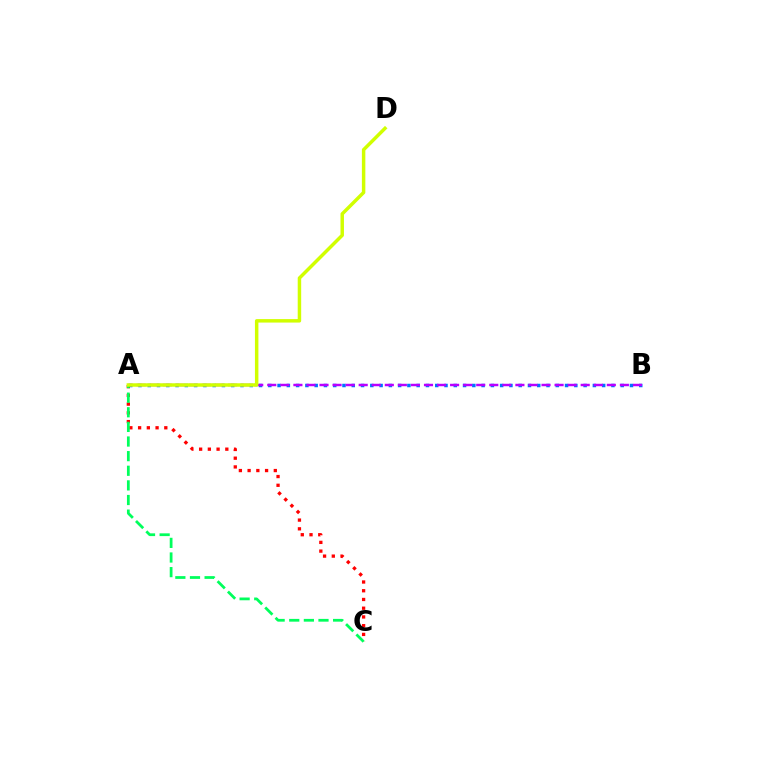{('A', 'B'): [{'color': '#0074ff', 'line_style': 'dotted', 'thickness': 2.52}, {'color': '#b900ff', 'line_style': 'dashed', 'thickness': 1.77}], ('A', 'C'): [{'color': '#ff0000', 'line_style': 'dotted', 'thickness': 2.37}, {'color': '#00ff5c', 'line_style': 'dashed', 'thickness': 1.99}], ('A', 'D'): [{'color': '#d1ff00', 'line_style': 'solid', 'thickness': 2.5}]}